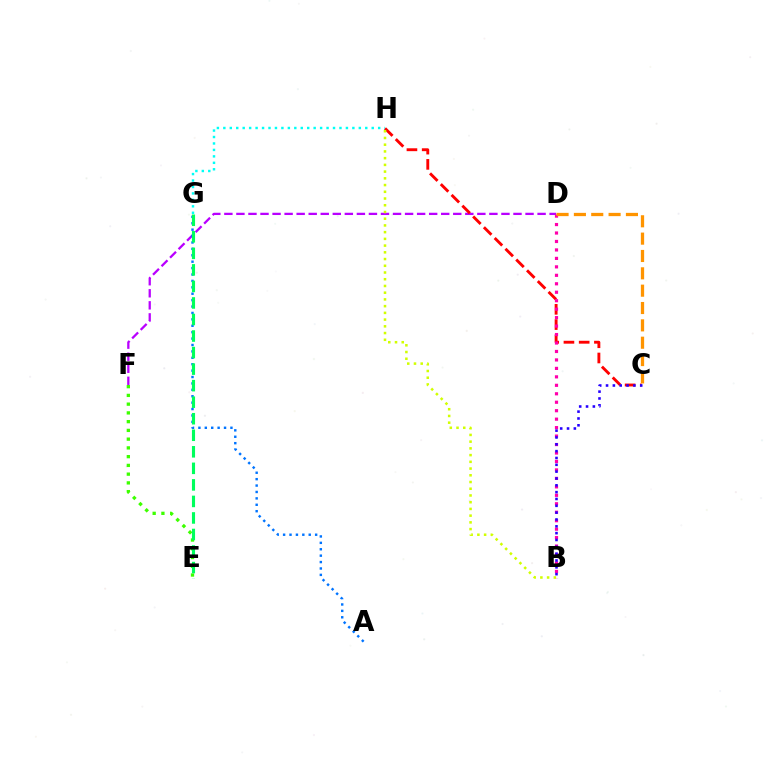{('D', 'F'): [{'color': '#b900ff', 'line_style': 'dashed', 'thickness': 1.64}], ('E', 'F'): [{'color': '#3dff00', 'line_style': 'dotted', 'thickness': 2.38}], ('A', 'G'): [{'color': '#0074ff', 'line_style': 'dotted', 'thickness': 1.74}], ('C', 'H'): [{'color': '#ff0000', 'line_style': 'dashed', 'thickness': 2.07}], ('B', 'D'): [{'color': '#ff00ac', 'line_style': 'dotted', 'thickness': 2.3}], ('G', 'H'): [{'color': '#00fff6', 'line_style': 'dotted', 'thickness': 1.75}], ('E', 'G'): [{'color': '#00ff5c', 'line_style': 'dashed', 'thickness': 2.25}], ('B', 'C'): [{'color': '#2500ff', 'line_style': 'dotted', 'thickness': 1.86}], ('C', 'D'): [{'color': '#ff9400', 'line_style': 'dashed', 'thickness': 2.36}], ('B', 'H'): [{'color': '#d1ff00', 'line_style': 'dotted', 'thickness': 1.83}]}